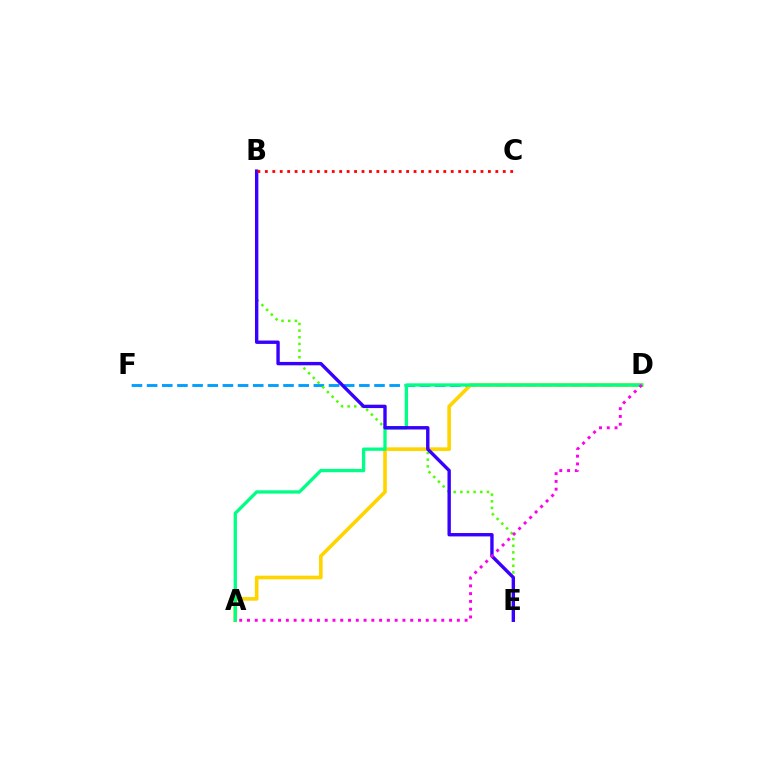{('D', 'F'): [{'color': '#009eff', 'line_style': 'dashed', 'thickness': 2.06}], ('A', 'D'): [{'color': '#ffd500', 'line_style': 'solid', 'thickness': 2.62}, {'color': '#00ff86', 'line_style': 'solid', 'thickness': 2.38}, {'color': '#ff00ed', 'line_style': 'dotted', 'thickness': 2.11}], ('B', 'E'): [{'color': '#4fff00', 'line_style': 'dotted', 'thickness': 1.81}, {'color': '#3700ff', 'line_style': 'solid', 'thickness': 2.44}], ('B', 'C'): [{'color': '#ff0000', 'line_style': 'dotted', 'thickness': 2.02}]}